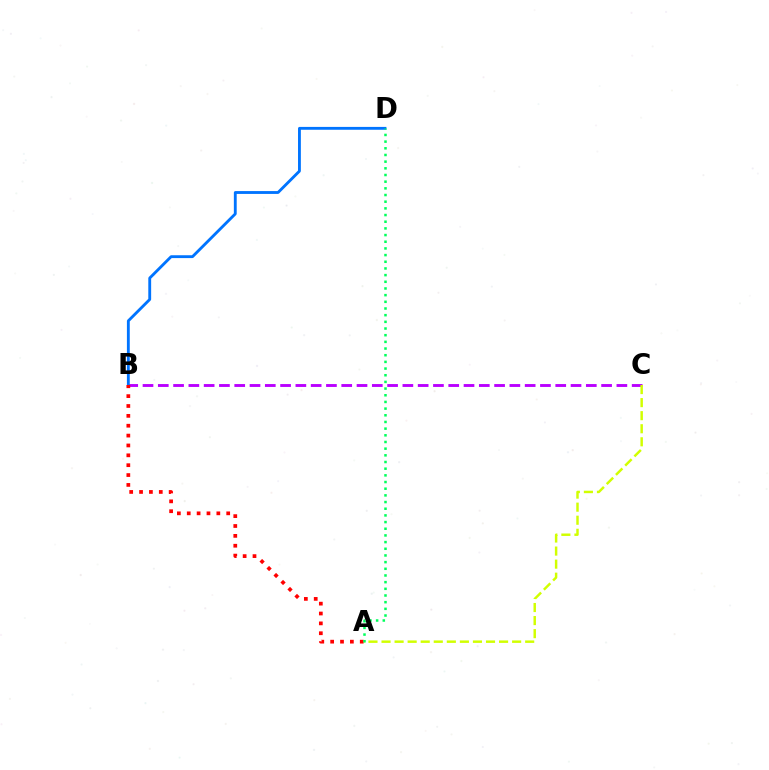{('B', 'C'): [{'color': '#b900ff', 'line_style': 'dashed', 'thickness': 2.08}], ('A', 'C'): [{'color': '#d1ff00', 'line_style': 'dashed', 'thickness': 1.77}], ('B', 'D'): [{'color': '#0074ff', 'line_style': 'solid', 'thickness': 2.05}], ('A', 'B'): [{'color': '#ff0000', 'line_style': 'dotted', 'thickness': 2.68}], ('A', 'D'): [{'color': '#00ff5c', 'line_style': 'dotted', 'thickness': 1.81}]}